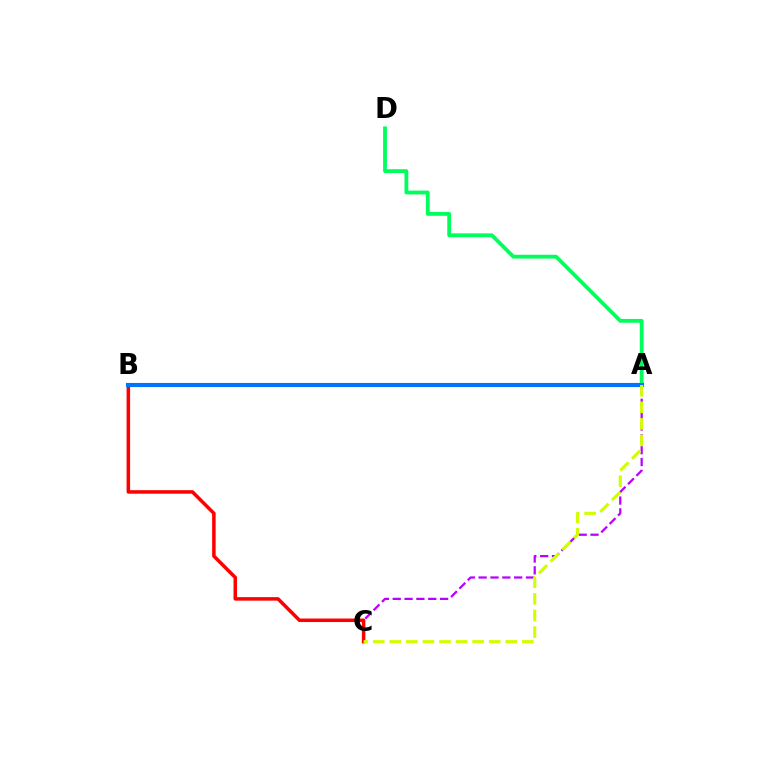{('A', 'D'): [{'color': '#00ff5c', 'line_style': 'solid', 'thickness': 2.74}], ('A', 'C'): [{'color': '#b900ff', 'line_style': 'dashed', 'thickness': 1.61}, {'color': '#d1ff00', 'line_style': 'dashed', 'thickness': 2.25}], ('B', 'C'): [{'color': '#ff0000', 'line_style': 'solid', 'thickness': 2.53}], ('A', 'B'): [{'color': '#0074ff', 'line_style': 'solid', 'thickness': 2.96}]}